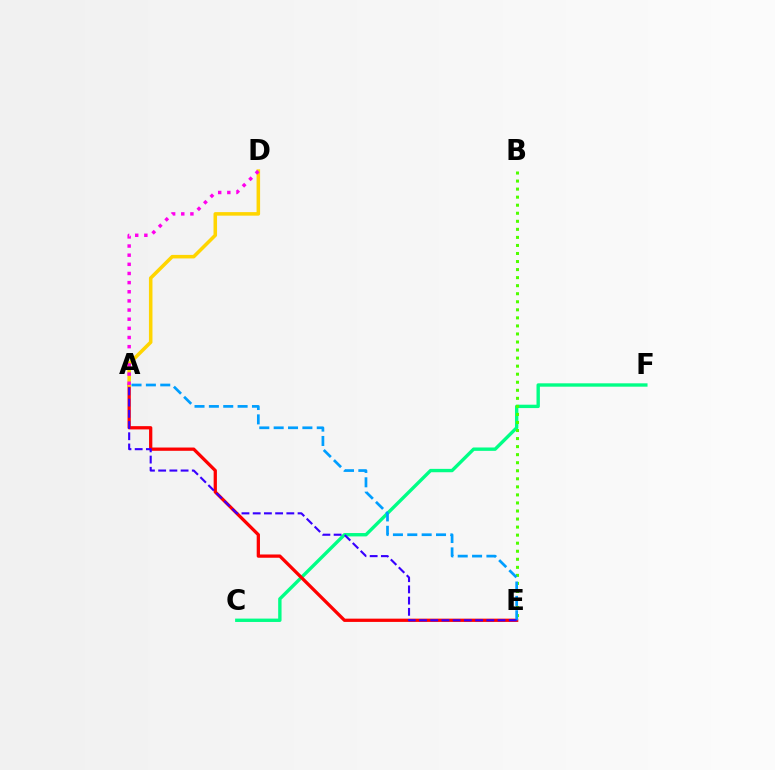{('C', 'F'): [{'color': '#00ff86', 'line_style': 'solid', 'thickness': 2.43}], ('A', 'E'): [{'color': '#ff0000', 'line_style': 'solid', 'thickness': 2.35}, {'color': '#009eff', 'line_style': 'dashed', 'thickness': 1.95}, {'color': '#3700ff', 'line_style': 'dashed', 'thickness': 1.52}], ('A', 'D'): [{'color': '#ffd500', 'line_style': 'solid', 'thickness': 2.55}, {'color': '#ff00ed', 'line_style': 'dotted', 'thickness': 2.49}], ('B', 'E'): [{'color': '#4fff00', 'line_style': 'dotted', 'thickness': 2.19}]}